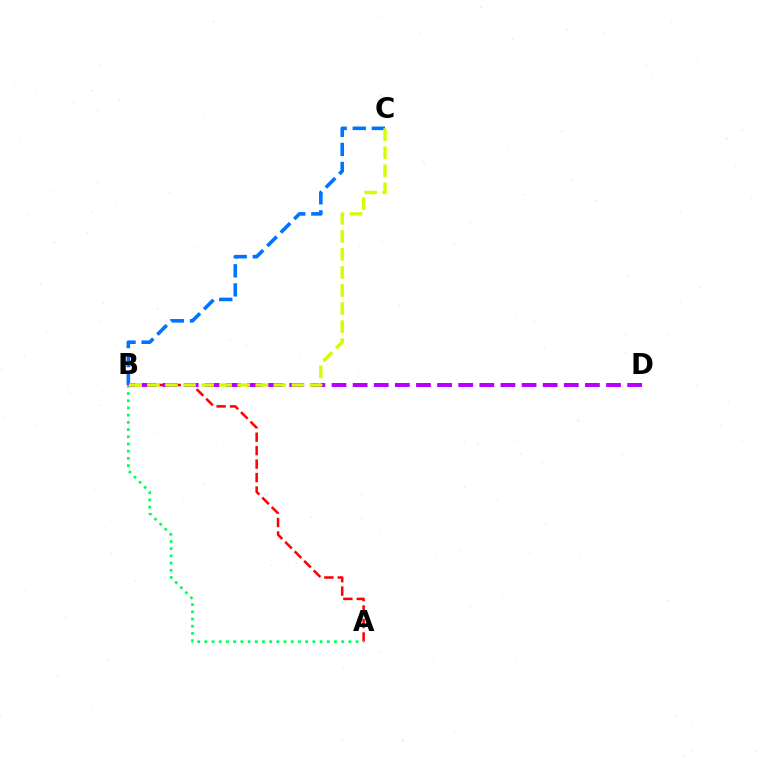{('A', 'B'): [{'color': '#ff0000', 'line_style': 'dashed', 'thickness': 1.83}, {'color': '#00ff5c', 'line_style': 'dotted', 'thickness': 1.96}], ('B', 'C'): [{'color': '#0074ff', 'line_style': 'dashed', 'thickness': 2.59}, {'color': '#d1ff00', 'line_style': 'dashed', 'thickness': 2.45}], ('B', 'D'): [{'color': '#b900ff', 'line_style': 'dashed', 'thickness': 2.87}]}